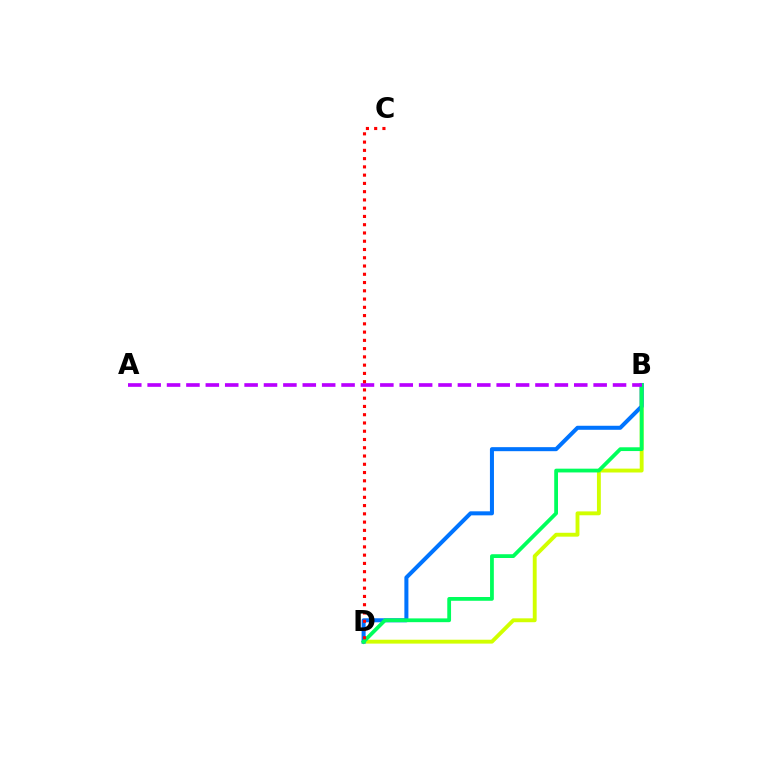{('B', 'D'): [{'color': '#d1ff00', 'line_style': 'solid', 'thickness': 2.79}, {'color': '#0074ff', 'line_style': 'solid', 'thickness': 2.9}, {'color': '#00ff5c', 'line_style': 'solid', 'thickness': 2.72}], ('A', 'B'): [{'color': '#b900ff', 'line_style': 'dashed', 'thickness': 2.63}], ('C', 'D'): [{'color': '#ff0000', 'line_style': 'dotted', 'thickness': 2.24}]}